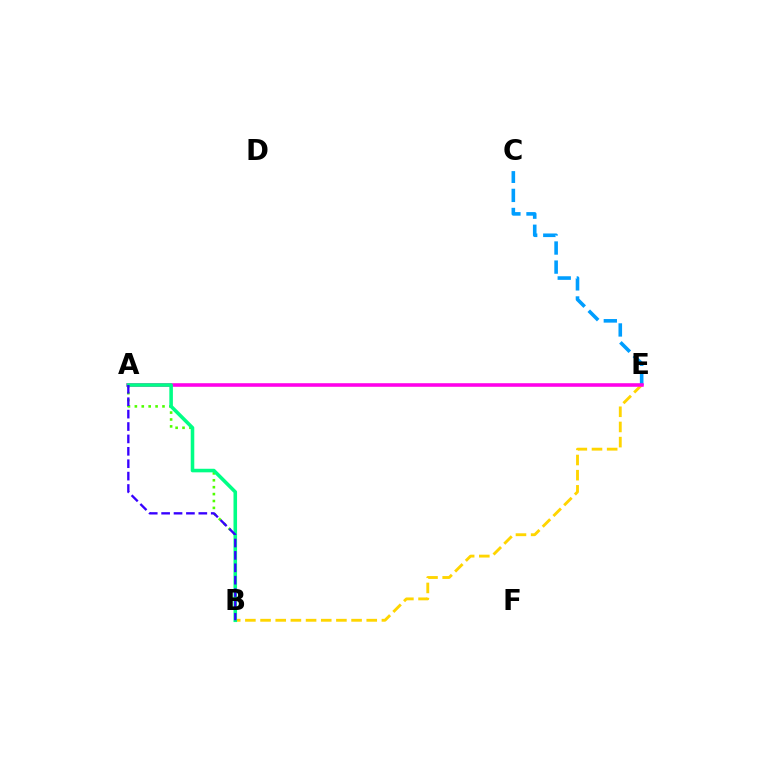{('A', 'B'): [{'color': '#4fff00', 'line_style': 'dotted', 'thickness': 1.88}, {'color': '#00ff86', 'line_style': 'solid', 'thickness': 2.57}, {'color': '#3700ff', 'line_style': 'dashed', 'thickness': 1.68}], ('C', 'E'): [{'color': '#009eff', 'line_style': 'dashed', 'thickness': 2.59}], ('A', 'E'): [{'color': '#ff0000', 'line_style': 'solid', 'thickness': 1.63}, {'color': '#ff00ed', 'line_style': 'solid', 'thickness': 2.52}], ('B', 'E'): [{'color': '#ffd500', 'line_style': 'dashed', 'thickness': 2.06}]}